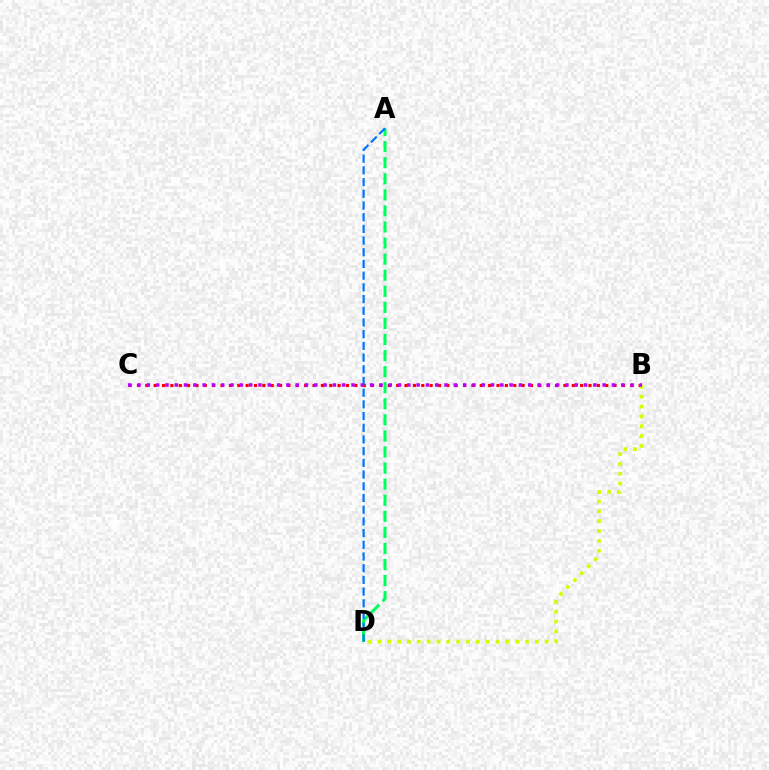{('B', 'C'): [{'color': '#ff0000', 'line_style': 'dotted', 'thickness': 2.27}, {'color': '#b900ff', 'line_style': 'dotted', 'thickness': 2.53}], ('A', 'D'): [{'color': '#00ff5c', 'line_style': 'dashed', 'thickness': 2.18}, {'color': '#0074ff', 'line_style': 'dashed', 'thickness': 1.59}], ('B', 'D'): [{'color': '#d1ff00', 'line_style': 'dotted', 'thickness': 2.67}]}